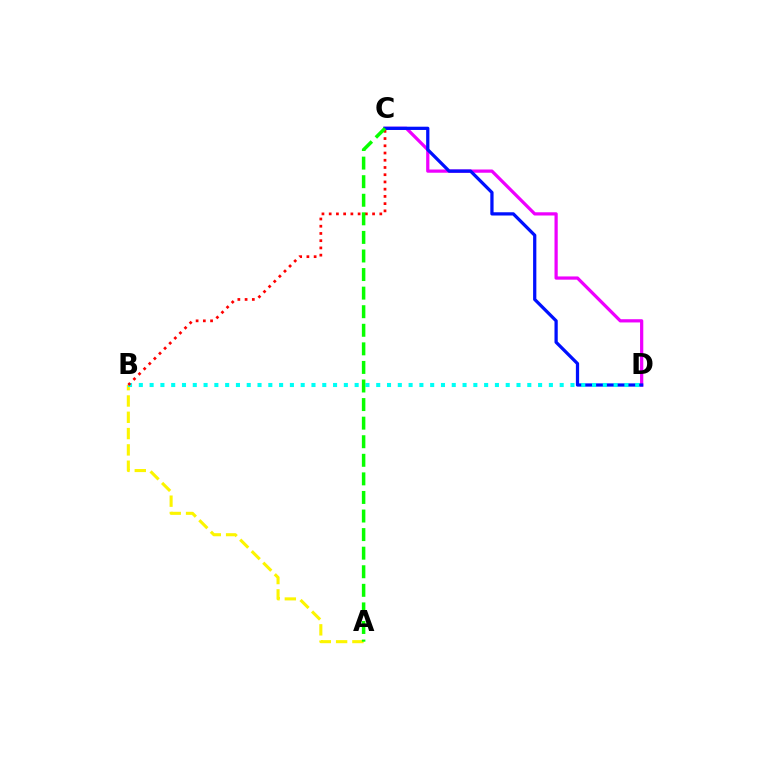{('A', 'B'): [{'color': '#fcf500', 'line_style': 'dashed', 'thickness': 2.22}], ('C', 'D'): [{'color': '#ee00ff', 'line_style': 'solid', 'thickness': 2.33}, {'color': '#0010ff', 'line_style': 'solid', 'thickness': 2.34}], ('B', 'D'): [{'color': '#00fff6', 'line_style': 'dotted', 'thickness': 2.93}], ('B', 'C'): [{'color': '#ff0000', 'line_style': 'dotted', 'thickness': 1.96}], ('A', 'C'): [{'color': '#08ff00', 'line_style': 'dashed', 'thickness': 2.52}]}